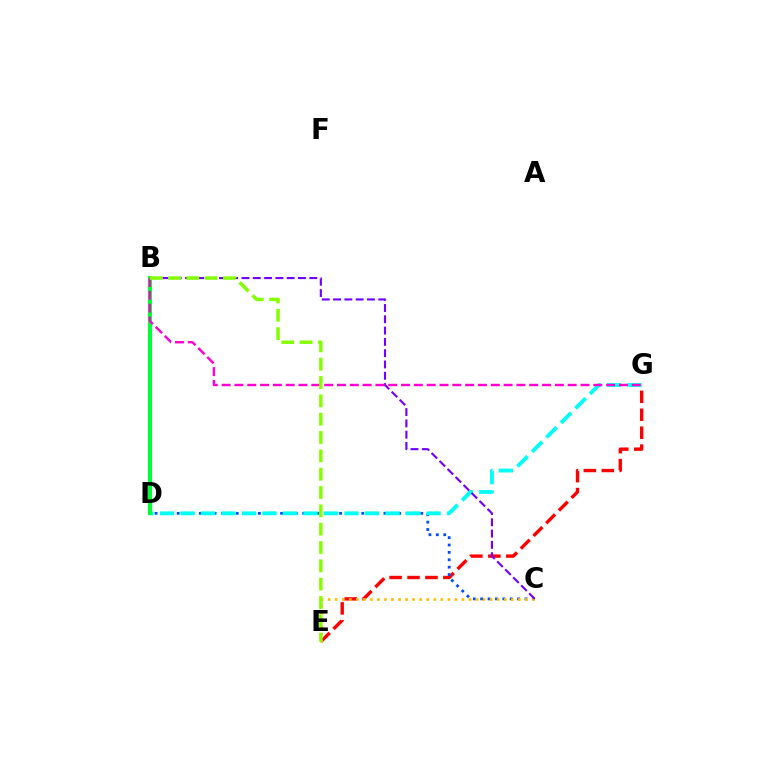{('E', 'G'): [{'color': '#ff0000', 'line_style': 'dashed', 'thickness': 2.44}], ('C', 'D'): [{'color': '#004bff', 'line_style': 'dotted', 'thickness': 2.01}], ('C', 'E'): [{'color': '#ffbd00', 'line_style': 'dotted', 'thickness': 1.91}], ('D', 'G'): [{'color': '#00fff6', 'line_style': 'dashed', 'thickness': 2.79}], ('B', 'C'): [{'color': '#7200ff', 'line_style': 'dashed', 'thickness': 1.53}], ('B', 'D'): [{'color': '#00ff39', 'line_style': 'solid', 'thickness': 2.97}], ('B', 'G'): [{'color': '#ff00cf', 'line_style': 'dashed', 'thickness': 1.74}], ('B', 'E'): [{'color': '#84ff00', 'line_style': 'dashed', 'thickness': 2.49}]}